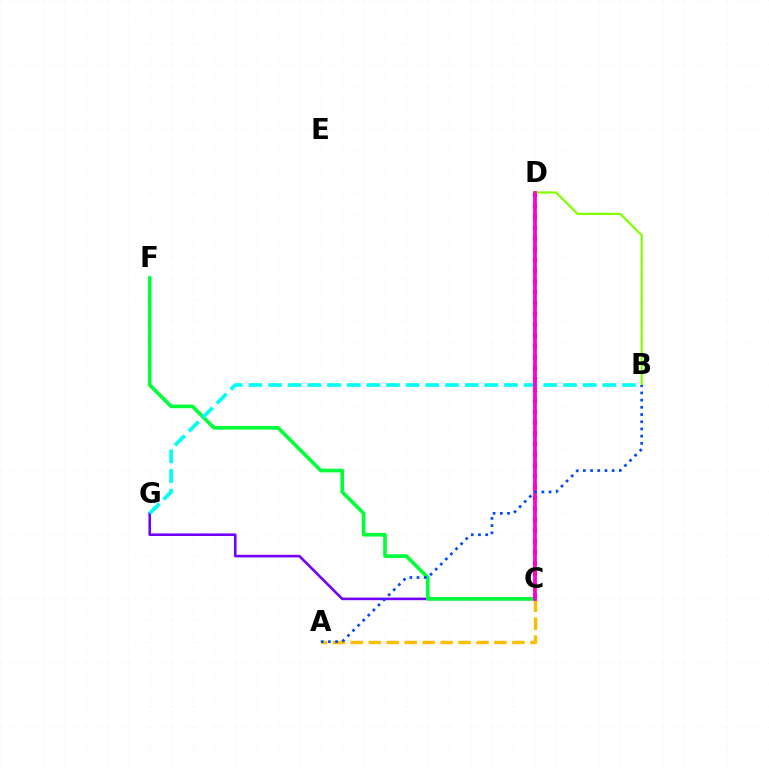{('C', 'G'): [{'color': '#7200ff', 'line_style': 'solid', 'thickness': 1.86}], ('A', 'C'): [{'color': '#ffbd00', 'line_style': 'dashed', 'thickness': 2.44}], ('C', 'F'): [{'color': '#00ff39', 'line_style': 'solid', 'thickness': 2.61}], ('B', 'G'): [{'color': '#00fff6', 'line_style': 'dashed', 'thickness': 2.67}], ('C', 'D'): [{'color': '#ff0000', 'line_style': 'dotted', 'thickness': 2.94}, {'color': '#ff00cf', 'line_style': 'solid', 'thickness': 2.68}], ('B', 'D'): [{'color': '#84ff00', 'line_style': 'solid', 'thickness': 1.62}], ('A', 'B'): [{'color': '#004bff', 'line_style': 'dotted', 'thickness': 1.96}]}